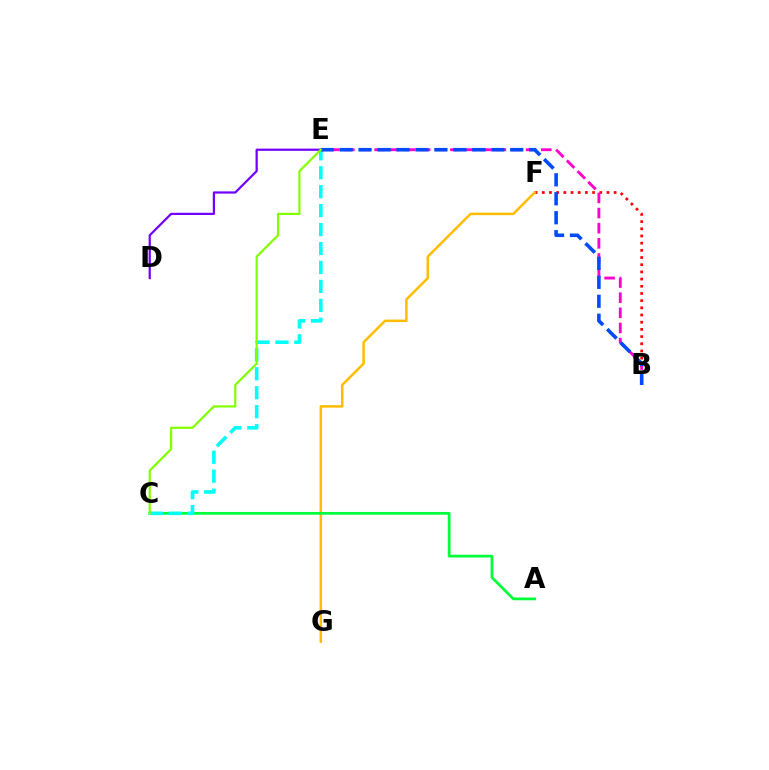{('B', 'F'): [{'color': '#ff0000', 'line_style': 'dotted', 'thickness': 1.95}], ('F', 'G'): [{'color': '#ffbd00', 'line_style': 'solid', 'thickness': 1.8}], ('A', 'C'): [{'color': '#00ff39', 'line_style': 'solid', 'thickness': 1.98}], ('C', 'E'): [{'color': '#00fff6', 'line_style': 'dashed', 'thickness': 2.57}, {'color': '#84ff00', 'line_style': 'solid', 'thickness': 1.6}], ('B', 'E'): [{'color': '#ff00cf', 'line_style': 'dashed', 'thickness': 2.06}, {'color': '#004bff', 'line_style': 'dashed', 'thickness': 2.58}], ('D', 'E'): [{'color': '#7200ff', 'line_style': 'solid', 'thickness': 1.61}]}